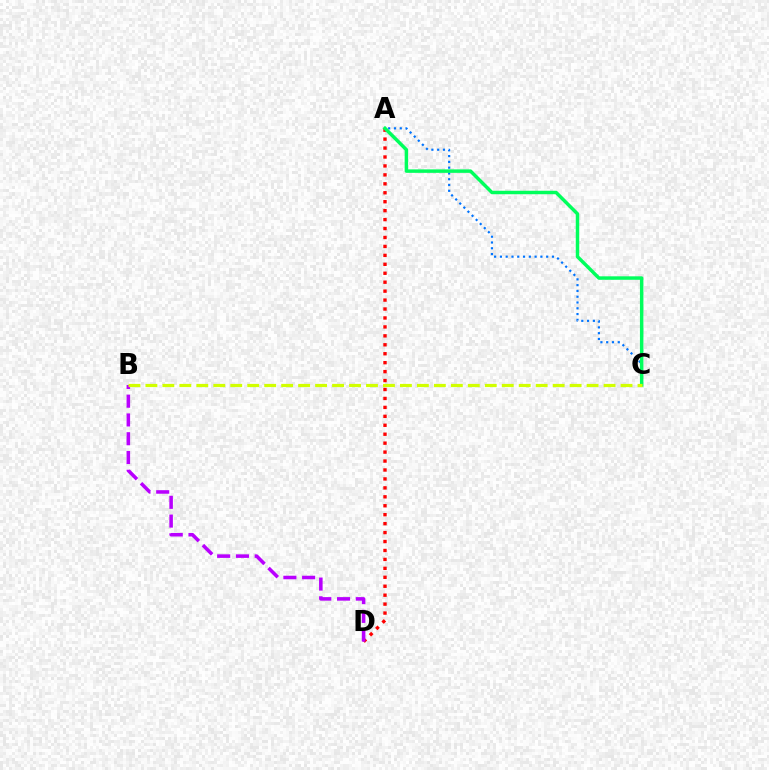{('A', 'D'): [{'color': '#ff0000', 'line_style': 'dotted', 'thickness': 2.43}], ('A', 'C'): [{'color': '#0074ff', 'line_style': 'dotted', 'thickness': 1.57}, {'color': '#00ff5c', 'line_style': 'solid', 'thickness': 2.5}], ('B', 'D'): [{'color': '#b900ff', 'line_style': 'dashed', 'thickness': 2.55}], ('B', 'C'): [{'color': '#d1ff00', 'line_style': 'dashed', 'thickness': 2.31}]}